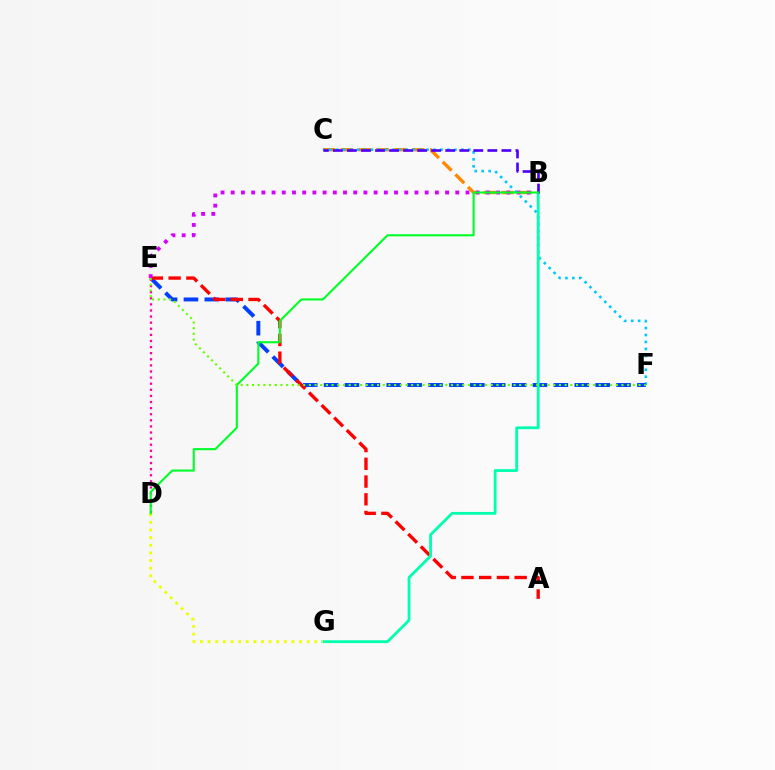{('B', 'C'): [{'color': '#ff8800', 'line_style': 'dashed', 'thickness': 2.42}, {'color': '#4f00ff', 'line_style': 'dashed', 'thickness': 1.91}], ('C', 'F'): [{'color': '#00c7ff', 'line_style': 'dotted', 'thickness': 1.89}], ('E', 'F'): [{'color': '#003fff', 'line_style': 'dashed', 'thickness': 2.84}, {'color': '#66ff00', 'line_style': 'dotted', 'thickness': 1.54}], ('A', 'E'): [{'color': '#ff0000', 'line_style': 'dashed', 'thickness': 2.41}], ('D', 'E'): [{'color': '#ff00a0', 'line_style': 'dotted', 'thickness': 1.66}], ('B', 'E'): [{'color': '#d600ff', 'line_style': 'dotted', 'thickness': 2.77}], ('B', 'G'): [{'color': '#00ffaf', 'line_style': 'solid', 'thickness': 2.02}], ('D', 'G'): [{'color': '#eeff00', 'line_style': 'dotted', 'thickness': 2.07}], ('B', 'D'): [{'color': '#00ff27', 'line_style': 'solid', 'thickness': 1.52}]}